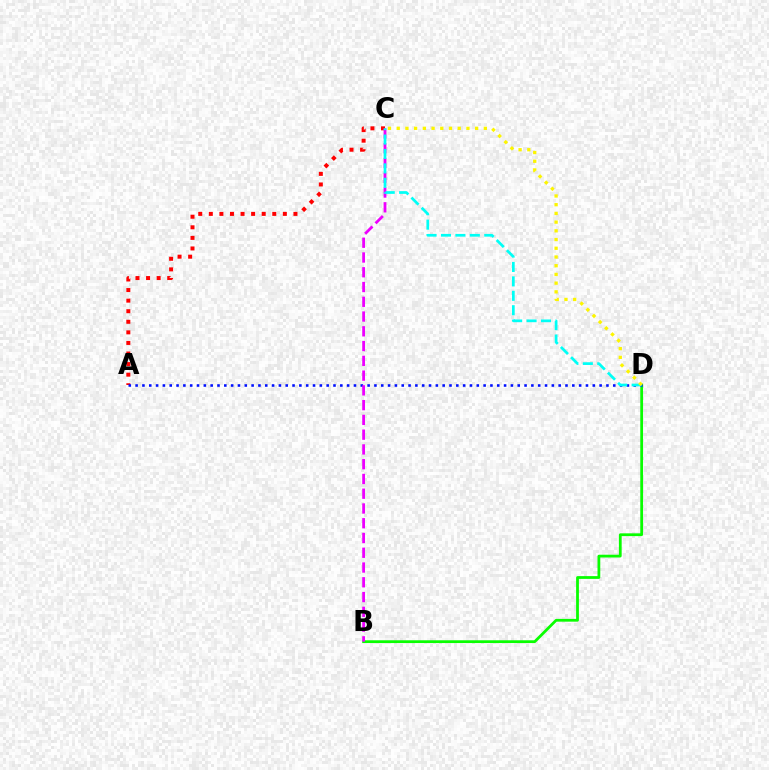{('A', 'C'): [{'color': '#ff0000', 'line_style': 'dotted', 'thickness': 2.87}], ('B', 'D'): [{'color': '#08ff00', 'line_style': 'solid', 'thickness': 2.0}], ('A', 'D'): [{'color': '#0010ff', 'line_style': 'dotted', 'thickness': 1.85}], ('B', 'C'): [{'color': '#ee00ff', 'line_style': 'dashed', 'thickness': 2.01}], ('C', 'D'): [{'color': '#00fff6', 'line_style': 'dashed', 'thickness': 1.96}, {'color': '#fcf500', 'line_style': 'dotted', 'thickness': 2.37}]}